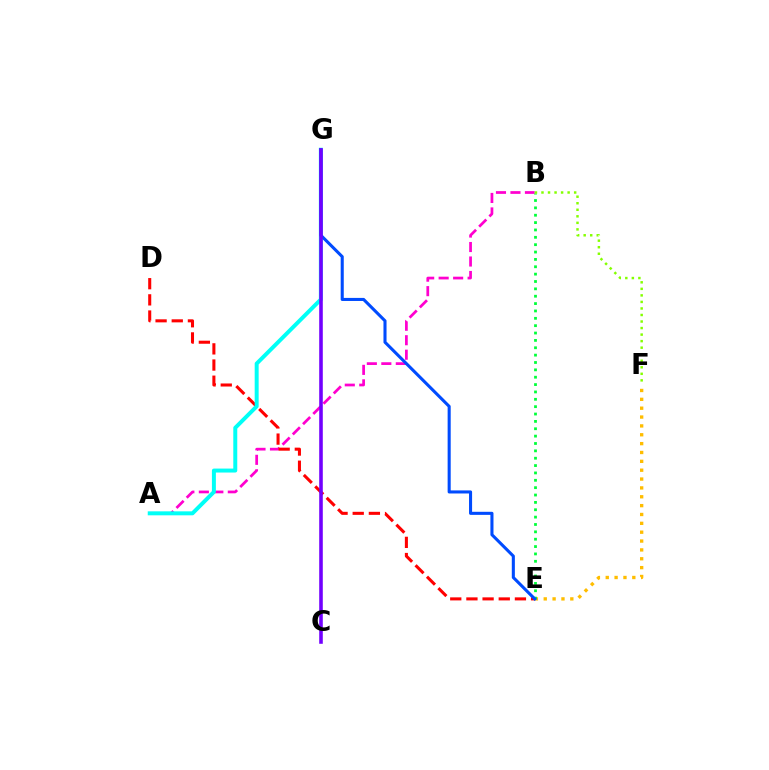{('E', 'F'): [{'color': '#ffbd00', 'line_style': 'dotted', 'thickness': 2.41}], ('A', 'B'): [{'color': '#ff00cf', 'line_style': 'dashed', 'thickness': 1.97}], ('B', 'E'): [{'color': '#00ff39', 'line_style': 'dotted', 'thickness': 2.0}], ('B', 'F'): [{'color': '#84ff00', 'line_style': 'dotted', 'thickness': 1.78}], ('D', 'E'): [{'color': '#ff0000', 'line_style': 'dashed', 'thickness': 2.2}], ('A', 'G'): [{'color': '#00fff6', 'line_style': 'solid', 'thickness': 2.86}], ('E', 'G'): [{'color': '#004bff', 'line_style': 'solid', 'thickness': 2.21}], ('C', 'G'): [{'color': '#7200ff', 'line_style': 'solid', 'thickness': 2.58}]}